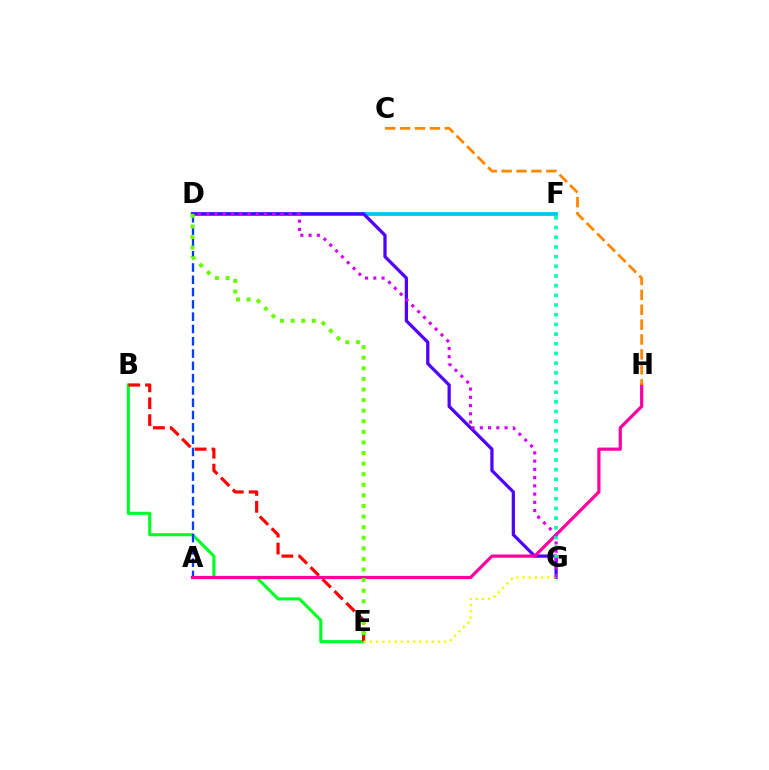{('B', 'E'): [{'color': '#00ff27', 'line_style': 'solid', 'thickness': 2.23}, {'color': '#ff0000', 'line_style': 'dashed', 'thickness': 2.29}], ('D', 'F'): [{'color': '#00c7ff', 'line_style': 'solid', 'thickness': 2.71}], ('A', 'D'): [{'color': '#003fff', 'line_style': 'dashed', 'thickness': 1.67}], ('D', 'G'): [{'color': '#4f00ff', 'line_style': 'solid', 'thickness': 2.34}, {'color': '#d600ff', 'line_style': 'dotted', 'thickness': 2.24}], ('A', 'H'): [{'color': '#ff00a0', 'line_style': 'solid', 'thickness': 2.3}], ('E', 'G'): [{'color': '#eeff00', 'line_style': 'dotted', 'thickness': 1.68}], ('F', 'G'): [{'color': '#00ffaf', 'line_style': 'dotted', 'thickness': 2.63}], ('C', 'H'): [{'color': '#ff8800', 'line_style': 'dashed', 'thickness': 2.02}], ('D', 'E'): [{'color': '#66ff00', 'line_style': 'dotted', 'thickness': 2.88}]}